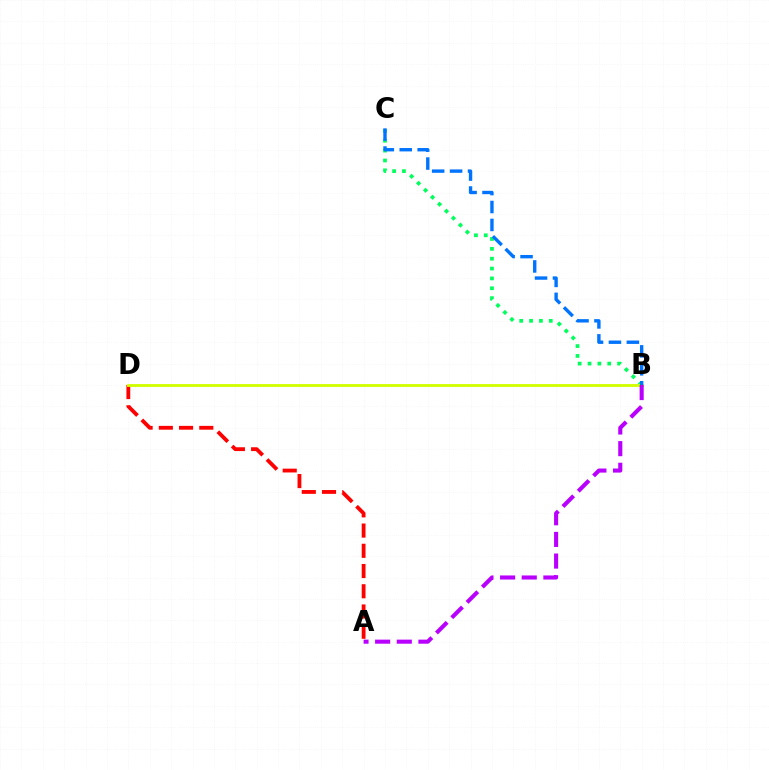{('A', 'D'): [{'color': '#ff0000', 'line_style': 'dashed', 'thickness': 2.75}], ('B', 'C'): [{'color': '#00ff5c', 'line_style': 'dotted', 'thickness': 2.68}, {'color': '#0074ff', 'line_style': 'dashed', 'thickness': 2.44}], ('B', 'D'): [{'color': '#d1ff00', 'line_style': 'solid', 'thickness': 2.05}], ('A', 'B'): [{'color': '#b900ff', 'line_style': 'dashed', 'thickness': 2.94}]}